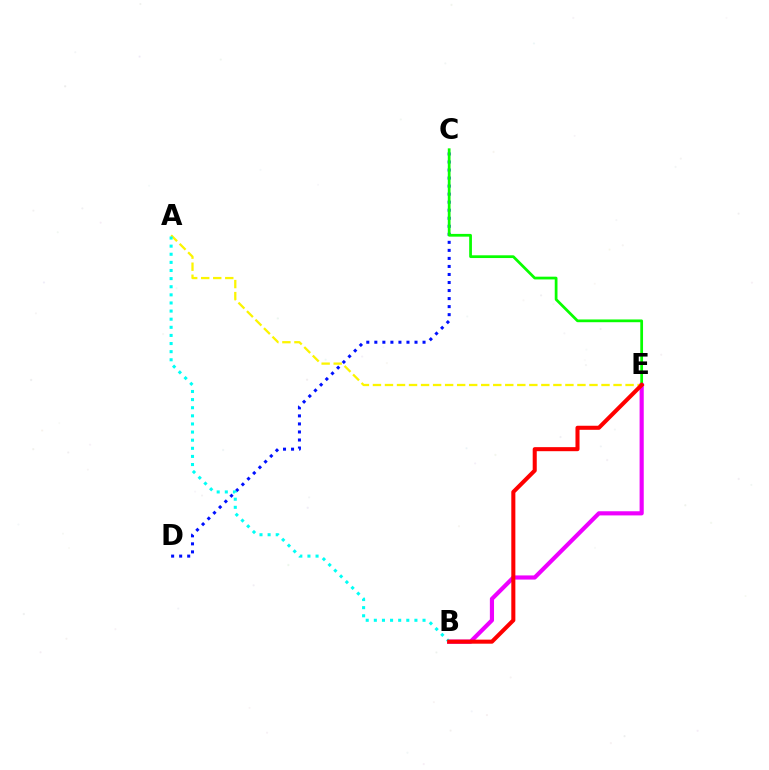{('A', 'E'): [{'color': '#fcf500', 'line_style': 'dashed', 'thickness': 1.63}], ('B', 'E'): [{'color': '#ee00ff', 'line_style': 'solid', 'thickness': 2.99}, {'color': '#ff0000', 'line_style': 'solid', 'thickness': 2.92}], ('C', 'D'): [{'color': '#0010ff', 'line_style': 'dotted', 'thickness': 2.18}], ('C', 'E'): [{'color': '#08ff00', 'line_style': 'solid', 'thickness': 1.98}], ('A', 'B'): [{'color': '#00fff6', 'line_style': 'dotted', 'thickness': 2.21}]}